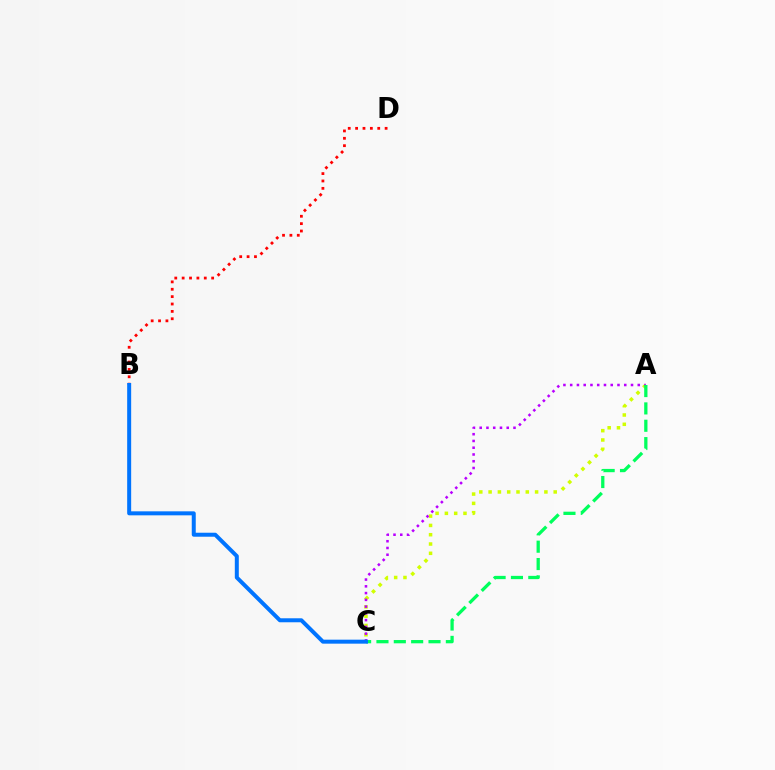{('B', 'D'): [{'color': '#ff0000', 'line_style': 'dotted', 'thickness': 2.0}], ('A', 'C'): [{'color': '#d1ff00', 'line_style': 'dotted', 'thickness': 2.53}, {'color': '#b900ff', 'line_style': 'dotted', 'thickness': 1.84}, {'color': '#00ff5c', 'line_style': 'dashed', 'thickness': 2.36}], ('B', 'C'): [{'color': '#0074ff', 'line_style': 'solid', 'thickness': 2.87}]}